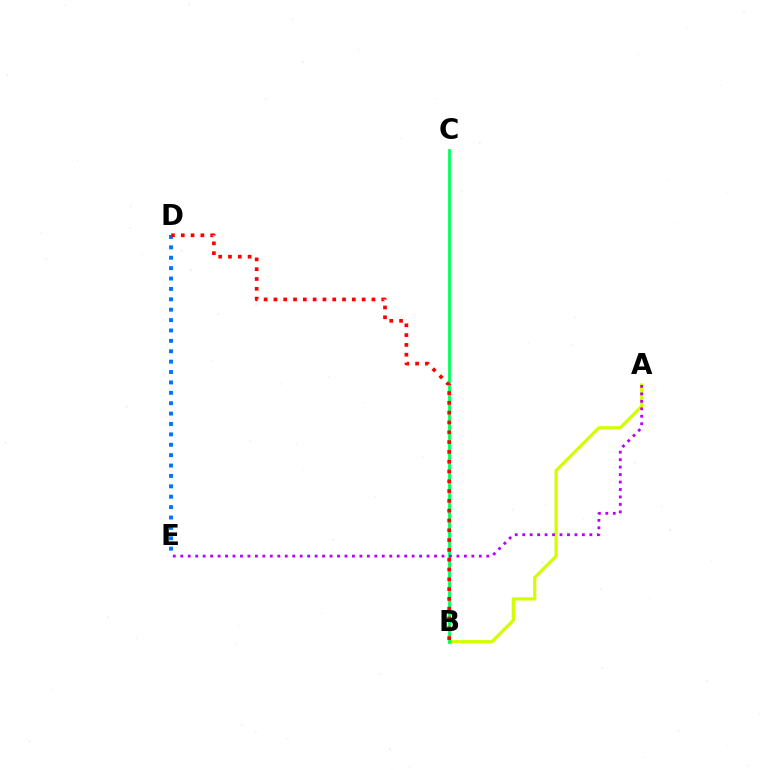{('A', 'B'): [{'color': '#d1ff00', 'line_style': 'solid', 'thickness': 2.3}], ('B', 'C'): [{'color': '#00ff5c', 'line_style': 'solid', 'thickness': 2.0}], ('D', 'E'): [{'color': '#0074ff', 'line_style': 'dotted', 'thickness': 2.82}], ('B', 'D'): [{'color': '#ff0000', 'line_style': 'dotted', 'thickness': 2.66}], ('A', 'E'): [{'color': '#b900ff', 'line_style': 'dotted', 'thickness': 2.03}]}